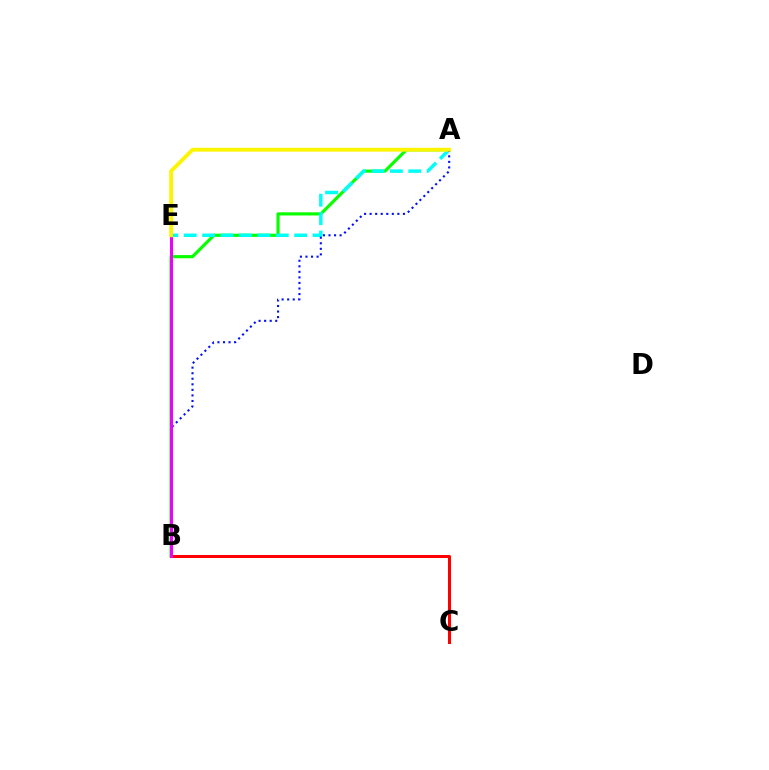{('A', 'B'): [{'color': '#08ff00', 'line_style': 'solid', 'thickness': 2.28}, {'color': '#0010ff', 'line_style': 'dotted', 'thickness': 1.51}], ('B', 'C'): [{'color': '#ff0000', 'line_style': 'solid', 'thickness': 2.18}], ('A', 'E'): [{'color': '#00fff6', 'line_style': 'dashed', 'thickness': 2.5}, {'color': '#fcf500', 'line_style': 'solid', 'thickness': 2.77}], ('B', 'E'): [{'color': '#ee00ff', 'line_style': 'solid', 'thickness': 2.17}]}